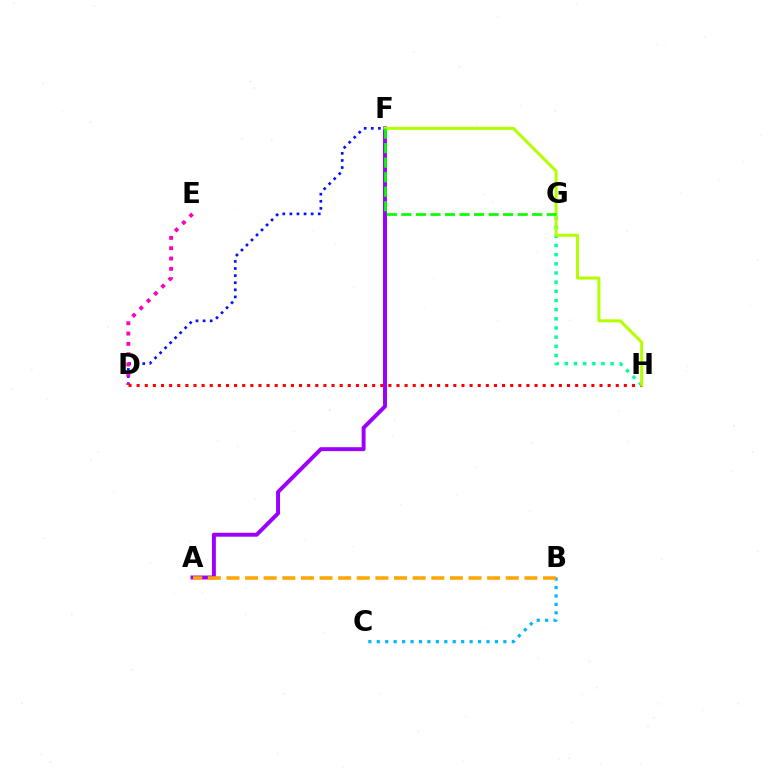{('D', 'F'): [{'color': '#0010ff', 'line_style': 'dotted', 'thickness': 1.93}], ('D', 'E'): [{'color': '#ff00bd', 'line_style': 'dotted', 'thickness': 2.8}], ('G', 'H'): [{'color': '#00ff9d', 'line_style': 'dotted', 'thickness': 2.49}], ('A', 'F'): [{'color': '#9b00ff', 'line_style': 'solid', 'thickness': 2.83}], ('D', 'H'): [{'color': '#ff0000', 'line_style': 'dotted', 'thickness': 2.21}], ('B', 'C'): [{'color': '#00b5ff', 'line_style': 'dotted', 'thickness': 2.29}], ('F', 'H'): [{'color': '#b3ff00', 'line_style': 'solid', 'thickness': 2.17}], ('F', 'G'): [{'color': '#08ff00', 'line_style': 'dashed', 'thickness': 1.98}], ('A', 'B'): [{'color': '#ffa500', 'line_style': 'dashed', 'thickness': 2.53}]}